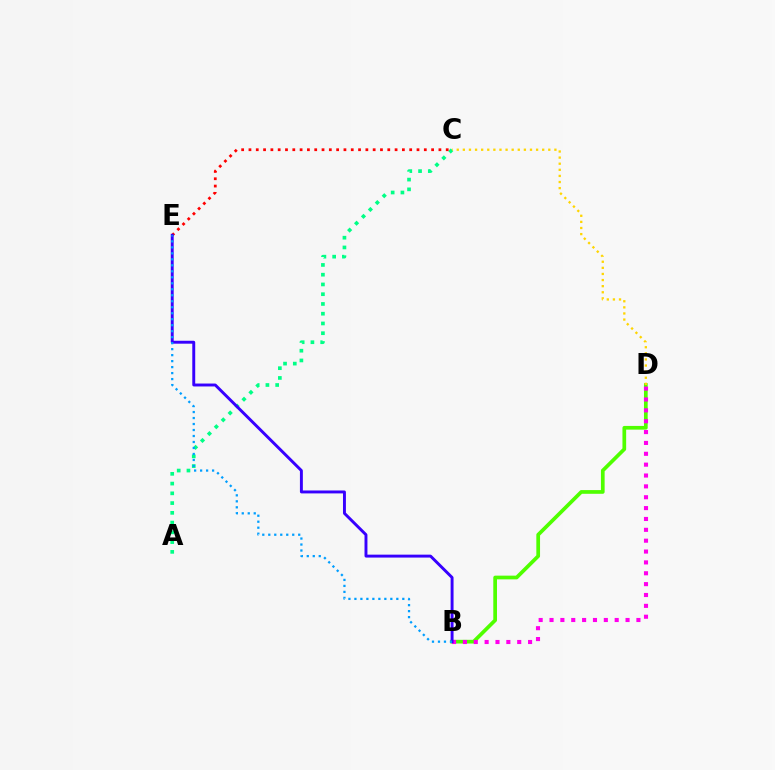{('A', 'C'): [{'color': '#00ff86', 'line_style': 'dotted', 'thickness': 2.65}], ('B', 'D'): [{'color': '#4fff00', 'line_style': 'solid', 'thickness': 2.67}, {'color': '#ff00ed', 'line_style': 'dotted', 'thickness': 2.95}], ('C', 'E'): [{'color': '#ff0000', 'line_style': 'dotted', 'thickness': 1.99}], ('B', 'E'): [{'color': '#3700ff', 'line_style': 'solid', 'thickness': 2.11}, {'color': '#009eff', 'line_style': 'dotted', 'thickness': 1.63}], ('C', 'D'): [{'color': '#ffd500', 'line_style': 'dotted', 'thickness': 1.66}]}